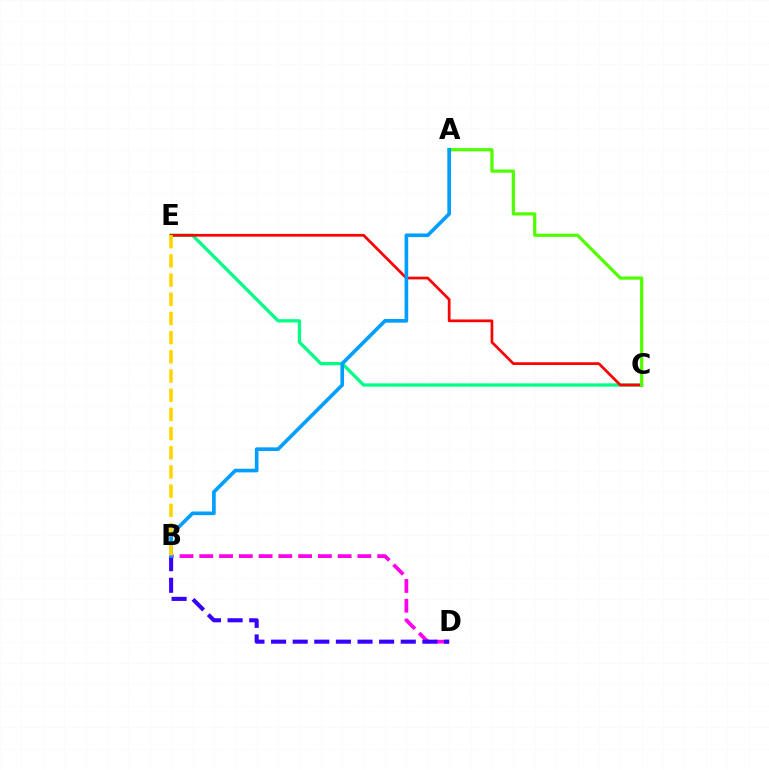{('B', 'D'): [{'color': '#ff00ed', 'line_style': 'dashed', 'thickness': 2.69}, {'color': '#3700ff', 'line_style': 'dashed', 'thickness': 2.94}], ('C', 'E'): [{'color': '#00ff86', 'line_style': 'solid', 'thickness': 2.36}, {'color': '#ff0000', 'line_style': 'solid', 'thickness': 1.96}], ('A', 'C'): [{'color': '#4fff00', 'line_style': 'solid', 'thickness': 2.31}], ('A', 'B'): [{'color': '#009eff', 'line_style': 'solid', 'thickness': 2.62}], ('B', 'E'): [{'color': '#ffd500', 'line_style': 'dashed', 'thickness': 2.61}]}